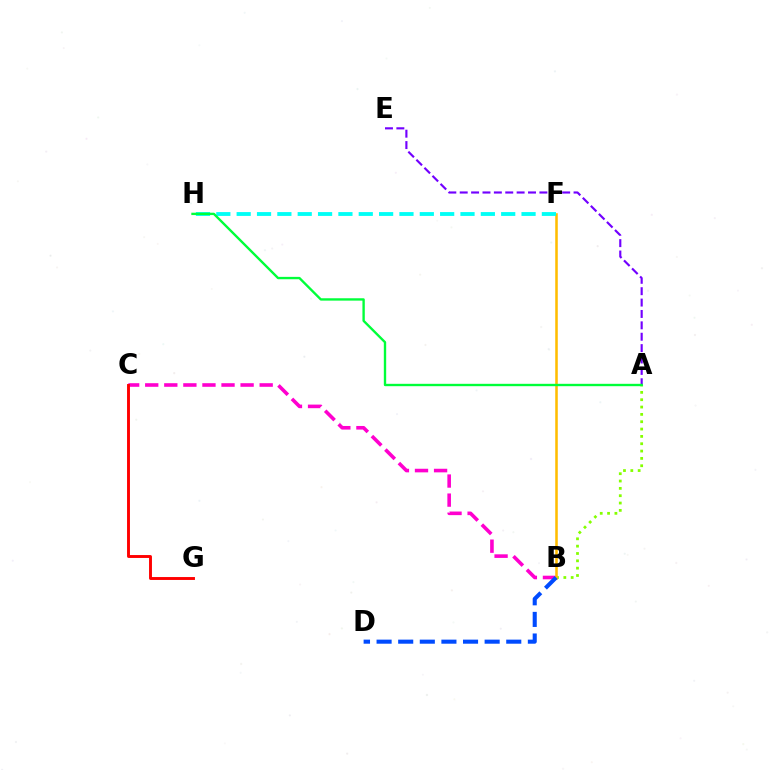{('A', 'B'): [{'color': '#84ff00', 'line_style': 'dotted', 'thickness': 1.99}], ('B', 'C'): [{'color': '#ff00cf', 'line_style': 'dashed', 'thickness': 2.59}], ('C', 'G'): [{'color': '#ff0000', 'line_style': 'solid', 'thickness': 2.09}], ('B', 'F'): [{'color': '#ffbd00', 'line_style': 'solid', 'thickness': 1.83}], ('A', 'E'): [{'color': '#7200ff', 'line_style': 'dashed', 'thickness': 1.55}], ('F', 'H'): [{'color': '#00fff6', 'line_style': 'dashed', 'thickness': 2.76}], ('A', 'H'): [{'color': '#00ff39', 'line_style': 'solid', 'thickness': 1.7}], ('B', 'D'): [{'color': '#004bff', 'line_style': 'dashed', 'thickness': 2.94}]}